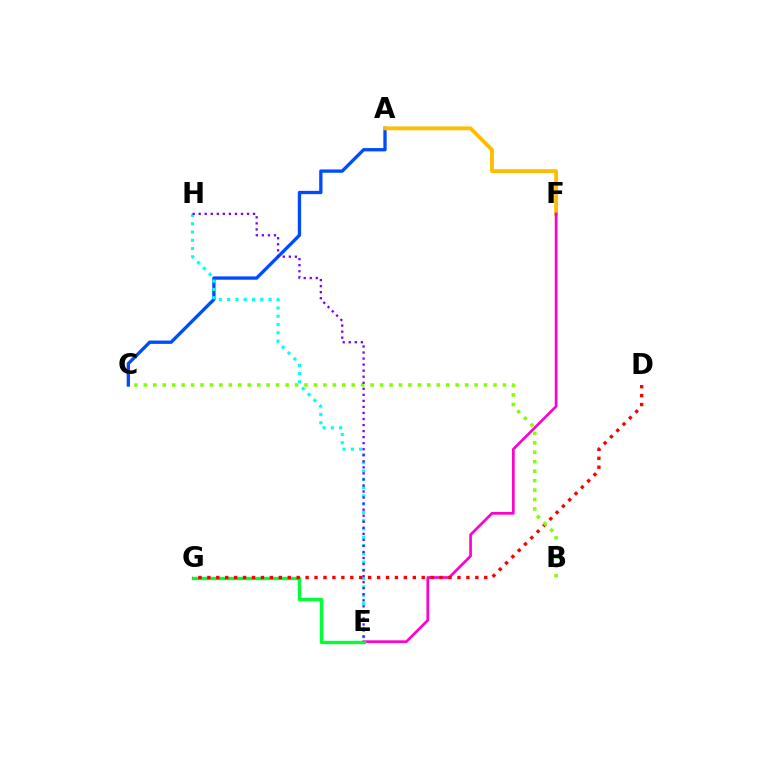{('A', 'C'): [{'color': '#004bff', 'line_style': 'solid', 'thickness': 2.39}], ('A', 'F'): [{'color': '#ffbd00', 'line_style': 'solid', 'thickness': 2.76}], ('E', 'H'): [{'color': '#00fff6', 'line_style': 'dotted', 'thickness': 2.25}, {'color': '#7200ff', 'line_style': 'dotted', 'thickness': 1.64}], ('E', 'F'): [{'color': '#ff00cf', 'line_style': 'solid', 'thickness': 1.94}], ('E', 'G'): [{'color': '#00ff39', 'line_style': 'solid', 'thickness': 2.43}], ('D', 'G'): [{'color': '#ff0000', 'line_style': 'dotted', 'thickness': 2.43}], ('B', 'C'): [{'color': '#84ff00', 'line_style': 'dotted', 'thickness': 2.57}]}